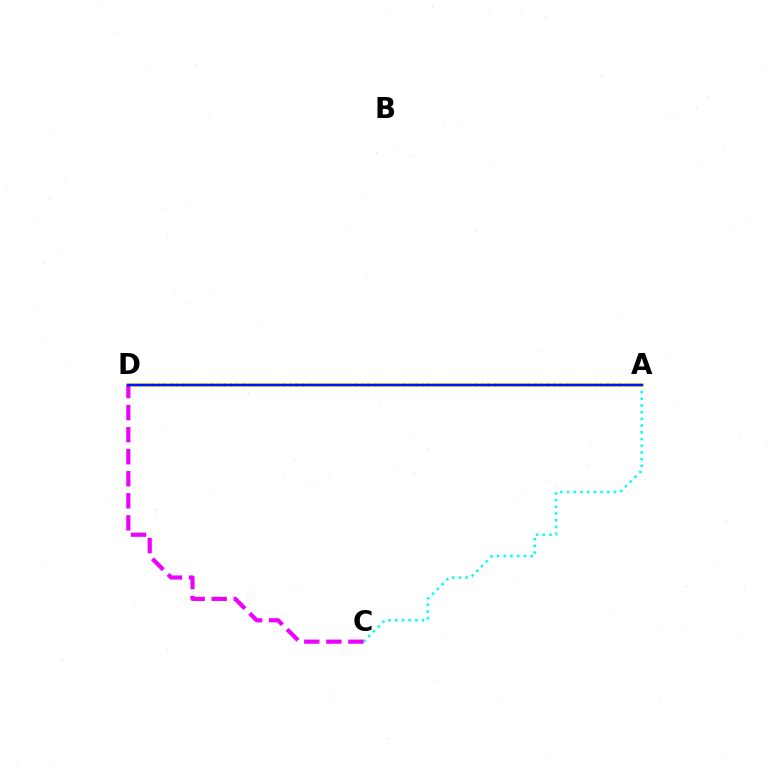{('A', 'C'): [{'color': '#00fff6', 'line_style': 'dotted', 'thickness': 1.82}], ('A', 'D'): [{'color': '#fcf500', 'line_style': 'solid', 'thickness': 2.56}, {'color': '#08ff00', 'line_style': 'dotted', 'thickness': 1.8}, {'color': '#ff0000', 'line_style': 'dotted', 'thickness': 1.63}, {'color': '#0010ff', 'line_style': 'solid', 'thickness': 1.76}], ('C', 'D'): [{'color': '#ee00ff', 'line_style': 'dashed', 'thickness': 3.0}]}